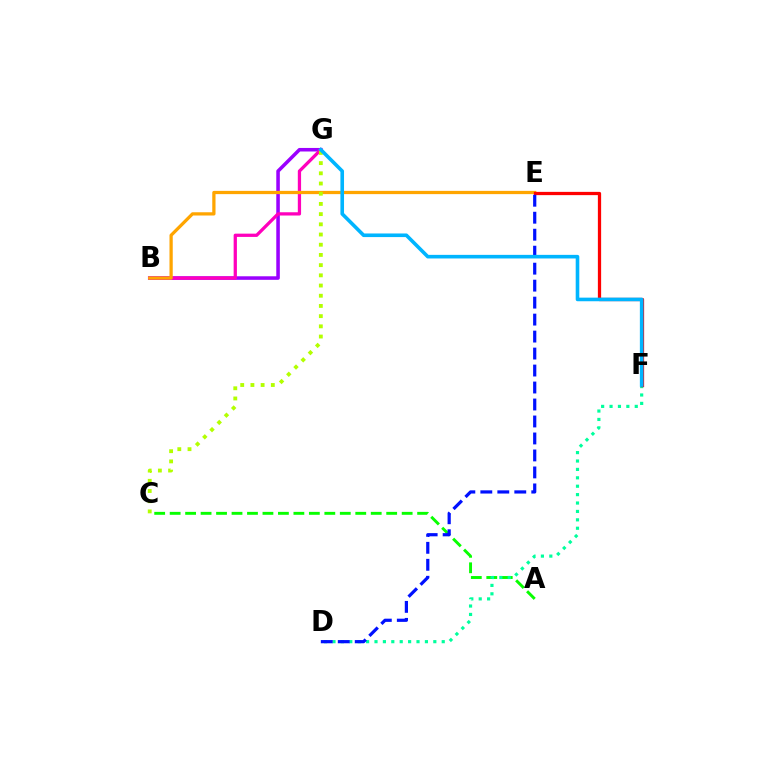{('A', 'C'): [{'color': '#08ff00', 'line_style': 'dashed', 'thickness': 2.1}], ('B', 'G'): [{'color': '#9b00ff', 'line_style': 'solid', 'thickness': 2.55}, {'color': '#ff00bd', 'line_style': 'solid', 'thickness': 2.35}], ('D', 'F'): [{'color': '#00ff9d', 'line_style': 'dotted', 'thickness': 2.28}], ('B', 'E'): [{'color': '#ffa500', 'line_style': 'solid', 'thickness': 2.34}], ('C', 'G'): [{'color': '#b3ff00', 'line_style': 'dotted', 'thickness': 2.77}], ('E', 'F'): [{'color': '#ff0000', 'line_style': 'solid', 'thickness': 2.35}], ('D', 'E'): [{'color': '#0010ff', 'line_style': 'dashed', 'thickness': 2.31}], ('F', 'G'): [{'color': '#00b5ff', 'line_style': 'solid', 'thickness': 2.6}]}